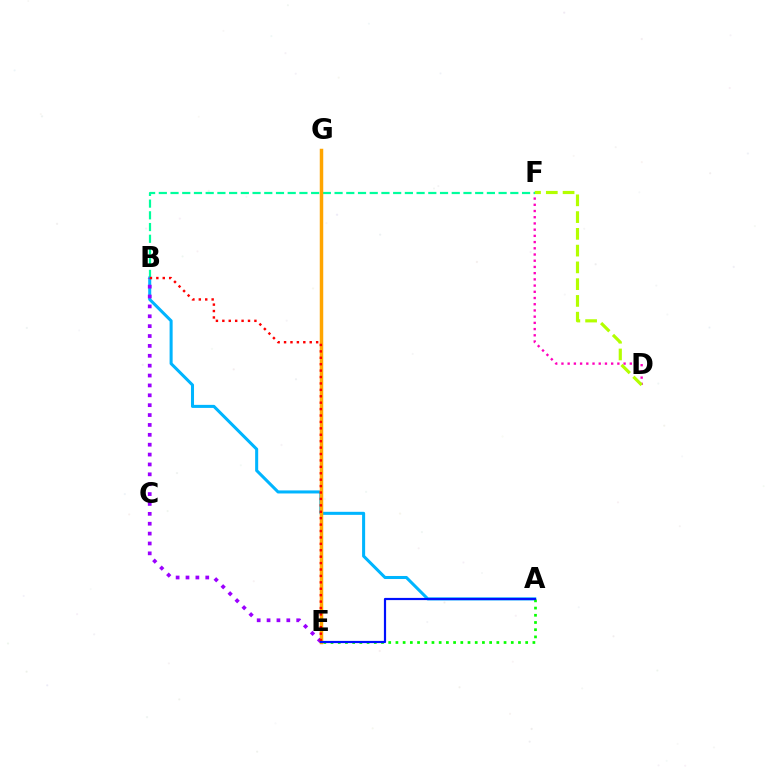{('D', 'F'): [{'color': '#ff00bd', 'line_style': 'dotted', 'thickness': 1.69}, {'color': '#b3ff00', 'line_style': 'dashed', 'thickness': 2.28}], ('B', 'F'): [{'color': '#00ff9d', 'line_style': 'dashed', 'thickness': 1.59}], ('A', 'B'): [{'color': '#00b5ff', 'line_style': 'solid', 'thickness': 2.19}], ('A', 'E'): [{'color': '#08ff00', 'line_style': 'dotted', 'thickness': 1.96}, {'color': '#0010ff', 'line_style': 'solid', 'thickness': 1.58}], ('E', 'G'): [{'color': '#ffa500', 'line_style': 'solid', 'thickness': 2.51}], ('B', 'E'): [{'color': '#9b00ff', 'line_style': 'dotted', 'thickness': 2.68}, {'color': '#ff0000', 'line_style': 'dotted', 'thickness': 1.74}]}